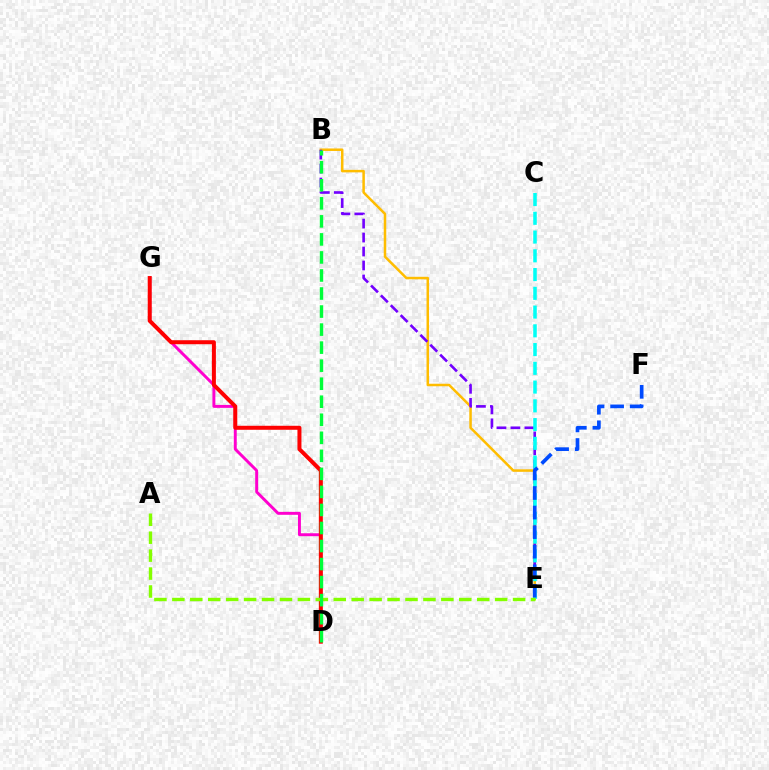{('B', 'E'): [{'color': '#ffbd00', 'line_style': 'solid', 'thickness': 1.8}, {'color': '#7200ff', 'line_style': 'dashed', 'thickness': 1.9}], ('C', 'E'): [{'color': '#00fff6', 'line_style': 'dashed', 'thickness': 2.55}], ('D', 'G'): [{'color': '#ff00cf', 'line_style': 'solid', 'thickness': 2.11}, {'color': '#ff0000', 'line_style': 'solid', 'thickness': 2.88}], ('E', 'F'): [{'color': '#004bff', 'line_style': 'dashed', 'thickness': 2.66}], ('A', 'E'): [{'color': '#84ff00', 'line_style': 'dashed', 'thickness': 2.44}], ('B', 'D'): [{'color': '#00ff39', 'line_style': 'dashed', 'thickness': 2.45}]}